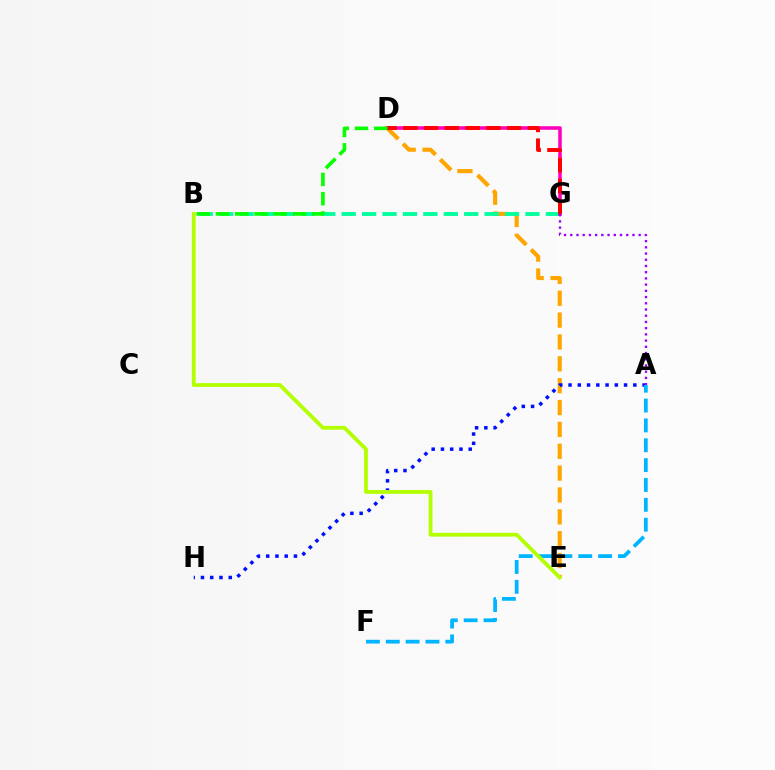{('D', 'E'): [{'color': '#ffa500', 'line_style': 'dashed', 'thickness': 2.97}], ('B', 'G'): [{'color': '#00ff9d', 'line_style': 'dashed', 'thickness': 2.77}], ('A', 'H'): [{'color': '#0010ff', 'line_style': 'dotted', 'thickness': 2.51}], ('D', 'G'): [{'color': '#ff00bd', 'line_style': 'solid', 'thickness': 2.54}, {'color': '#ff0000', 'line_style': 'dashed', 'thickness': 2.82}], ('A', 'F'): [{'color': '#00b5ff', 'line_style': 'dashed', 'thickness': 2.7}], ('B', 'E'): [{'color': '#b3ff00', 'line_style': 'solid', 'thickness': 2.73}], ('A', 'G'): [{'color': '#9b00ff', 'line_style': 'dotted', 'thickness': 1.69}], ('B', 'D'): [{'color': '#08ff00', 'line_style': 'dashed', 'thickness': 2.62}]}